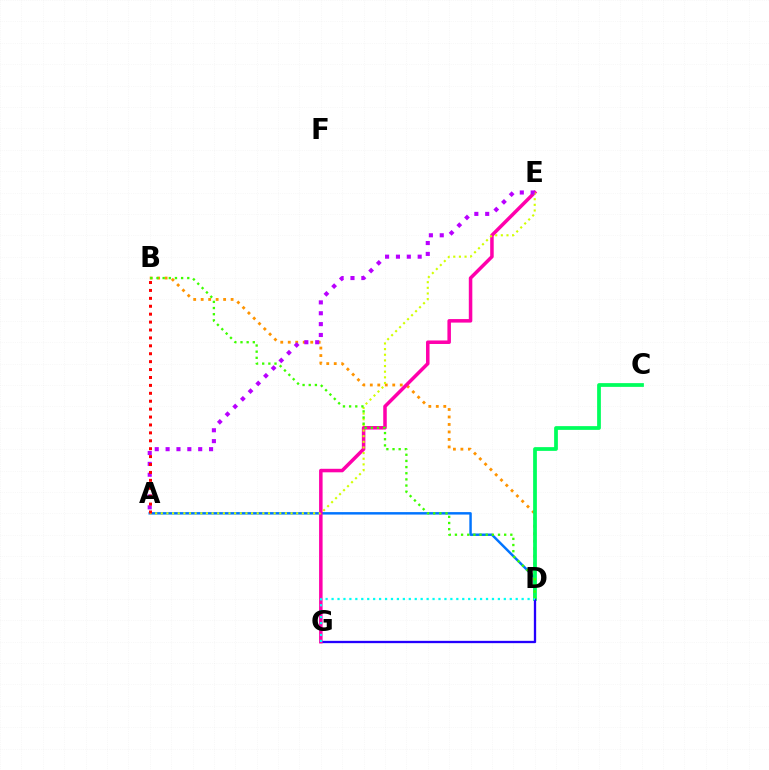{('A', 'D'): [{'color': '#0074ff', 'line_style': 'solid', 'thickness': 1.77}], ('B', 'D'): [{'color': '#ff9400', 'line_style': 'dotted', 'thickness': 2.03}, {'color': '#3dff00', 'line_style': 'dotted', 'thickness': 1.67}], ('C', 'D'): [{'color': '#00ff5c', 'line_style': 'solid', 'thickness': 2.7}], ('D', 'G'): [{'color': '#2500ff', 'line_style': 'solid', 'thickness': 1.66}, {'color': '#00fff6', 'line_style': 'dotted', 'thickness': 1.61}], ('E', 'G'): [{'color': '#ff00ac', 'line_style': 'solid', 'thickness': 2.53}], ('A', 'E'): [{'color': '#d1ff00', 'line_style': 'dotted', 'thickness': 1.53}, {'color': '#b900ff', 'line_style': 'dotted', 'thickness': 2.95}], ('A', 'B'): [{'color': '#ff0000', 'line_style': 'dotted', 'thickness': 2.15}]}